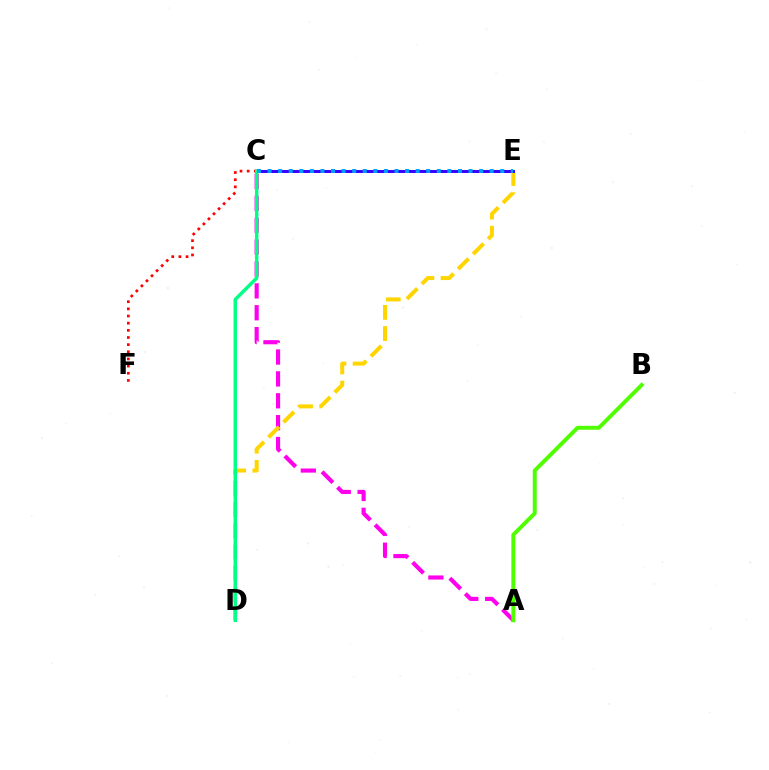{('A', 'C'): [{'color': '#ff00ed', 'line_style': 'dashed', 'thickness': 2.97}], ('D', 'E'): [{'color': '#ffd500', 'line_style': 'dashed', 'thickness': 2.88}], ('A', 'B'): [{'color': '#4fff00', 'line_style': 'solid', 'thickness': 2.83}], ('C', 'E'): [{'color': '#3700ff', 'line_style': 'solid', 'thickness': 2.13}, {'color': '#009eff', 'line_style': 'dotted', 'thickness': 2.87}], ('C', 'F'): [{'color': '#ff0000', 'line_style': 'dotted', 'thickness': 1.94}], ('C', 'D'): [{'color': '#00ff86', 'line_style': 'solid', 'thickness': 2.48}]}